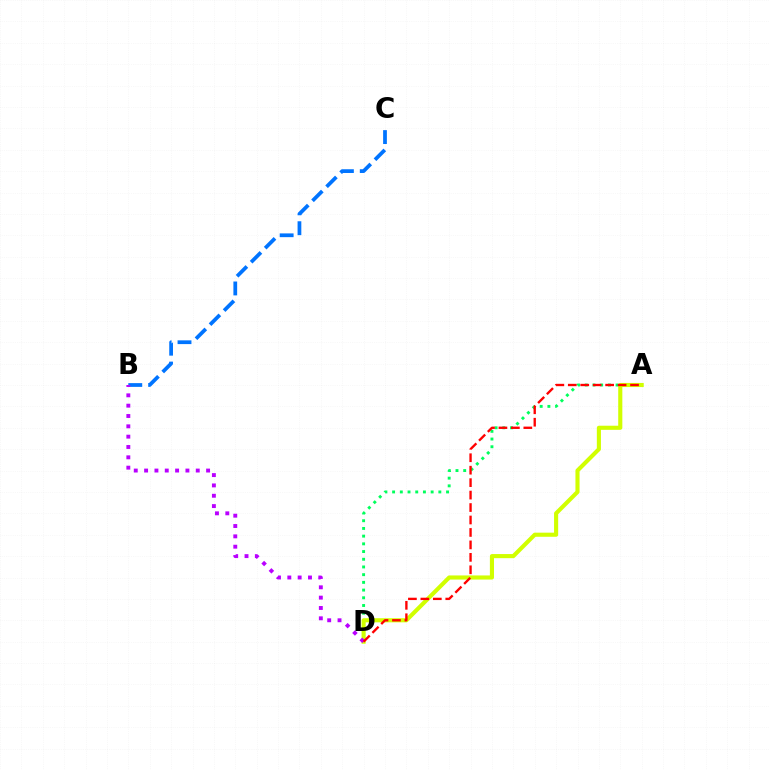{('A', 'D'): [{'color': '#00ff5c', 'line_style': 'dotted', 'thickness': 2.09}, {'color': '#d1ff00', 'line_style': 'solid', 'thickness': 2.96}, {'color': '#ff0000', 'line_style': 'dashed', 'thickness': 1.69}], ('B', 'C'): [{'color': '#0074ff', 'line_style': 'dashed', 'thickness': 2.7}], ('B', 'D'): [{'color': '#b900ff', 'line_style': 'dotted', 'thickness': 2.81}]}